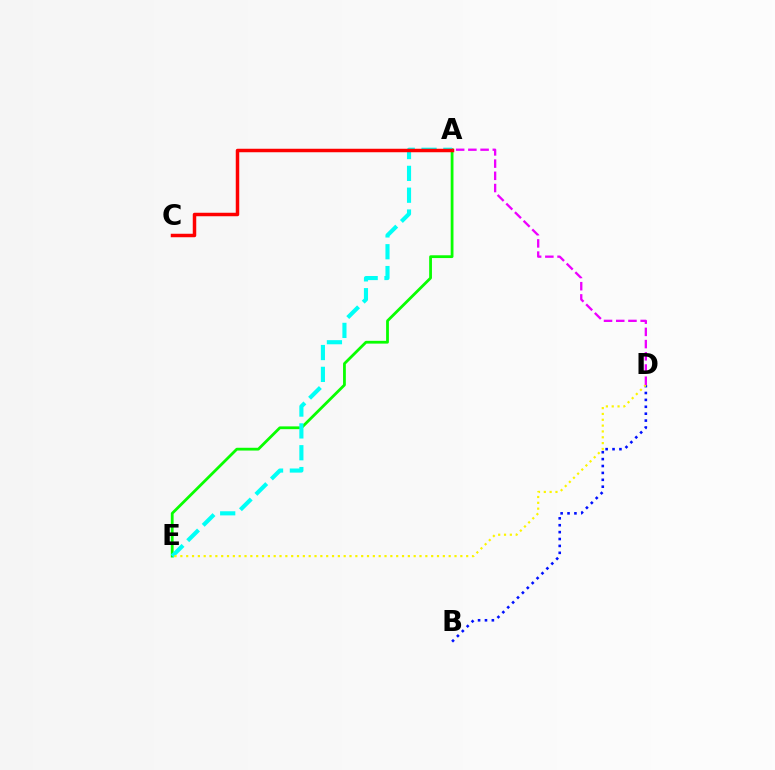{('B', 'D'): [{'color': '#0010ff', 'line_style': 'dotted', 'thickness': 1.87}], ('A', 'E'): [{'color': '#08ff00', 'line_style': 'solid', 'thickness': 2.01}, {'color': '#00fff6', 'line_style': 'dashed', 'thickness': 2.97}], ('D', 'E'): [{'color': '#fcf500', 'line_style': 'dotted', 'thickness': 1.58}], ('A', 'C'): [{'color': '#ff0000', 'line_style': 'solid', 'thickness': 2.51}], ('A', 'D'): [{'color': '#ee00ff', 'line_style': 'dashed', 'thickness': 1.66}]}